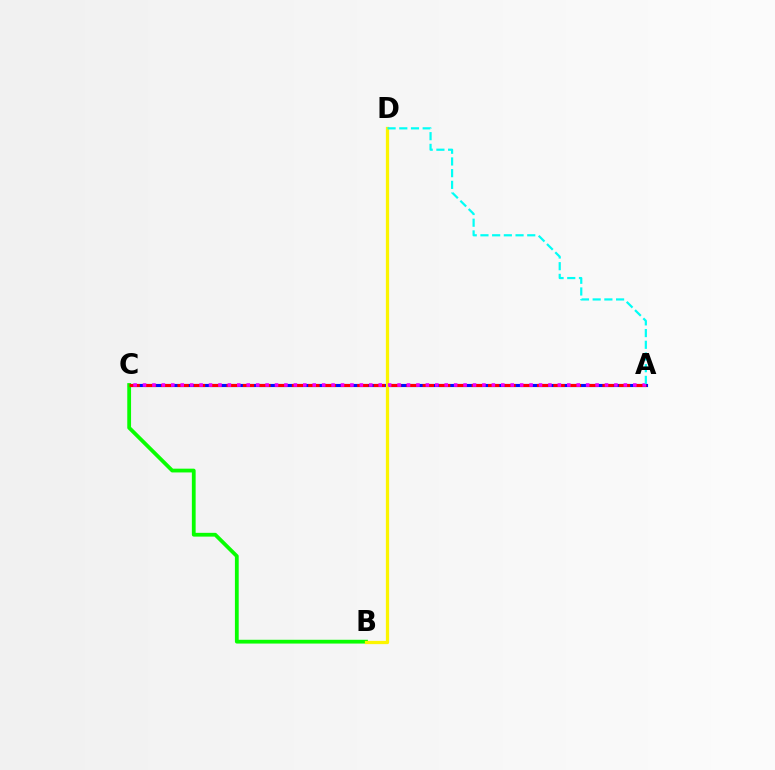{('A', 'C'): [{'color': '#0010ff', 'line_style': 'solid', 'thickness': 2.25}, {'color': '#ff0000', 'line_style': 'dashed', 'thickness': 2.22}, {'color': '#ee00ff', 'line_style': 'dotted', 'thickness': 2.56}], ('B', 'C'): [{'color': '#08ff00', 'line_style': 'solid', 'thickness': 2.72}], ('B', 'D'): [{'color': '#fcf500', 'line_style': 'solid', 'thickness': 2.35}], ('A', 'D'): [{'color': '#00fff6', 'line_style': 'dashed', 'thickness': 1.59}]}